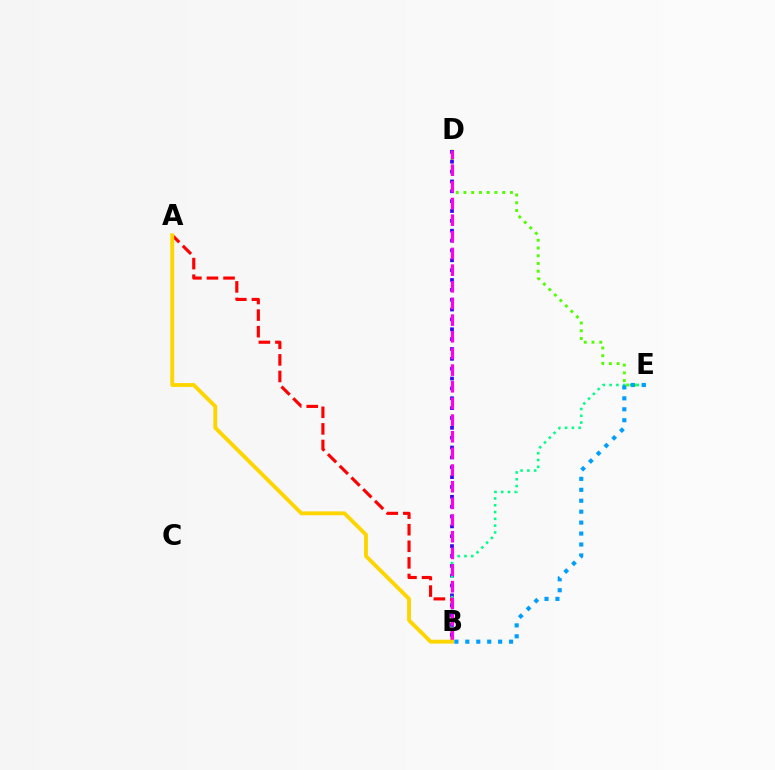{('A', 'B'): [{'color': '#ff0000', 'line_style': 'dashed', 'thickness': 2.25}, {'color': '#ffd500', 'line_style': 'solid', 'thickness': 2.79}], ('D', 'E'): [{'color': '#4fff00', 'line_style': 'dotted', 'thickness': 2.1}], ('B', 'D'): [{'color': '#3700ff', 'line_style': 'dotted', 'thickness': 2.68}, {'color': '#ff00ed', 'line_style': 'dashed', 'thickness': 2.26}], ('B', 'E'): [{'color': '#00ff86', 'line_style': 'dotted', 'thickness': 1.85}, {'color': '#009eff', 'line_style': 'dotted', 'thickness': 2.97}]}